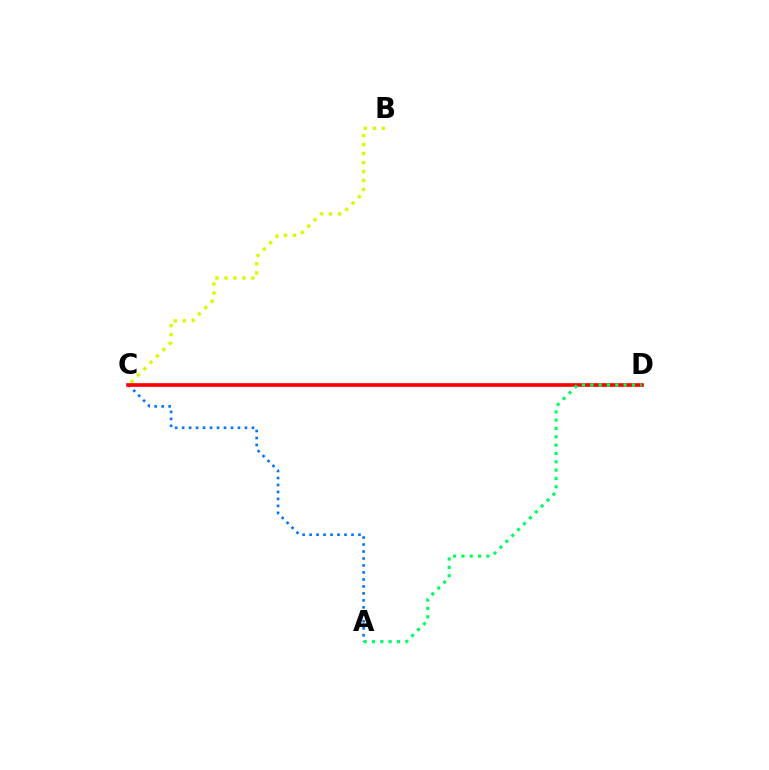{('B', 'C'): [{'color': '#d1ff00', 'line_style': 'dotted', 'thickness': 2.44}], ('A', 'C'): [{'color': '#0074ff', 'line_style': 'dotted', 'thickness': 1.9}], ('C', 'D'): [{'color': '#b900ff', 'line_style': 'solid', 'thickness': 1.59}, {'color': '#ff0000', 'line_style': 'solid', 'thickness': 2.6}], ('A', 'D'): [{'color': '#00ff5c', 'line_style': 'dotted', 'thickness': 2.26}]}